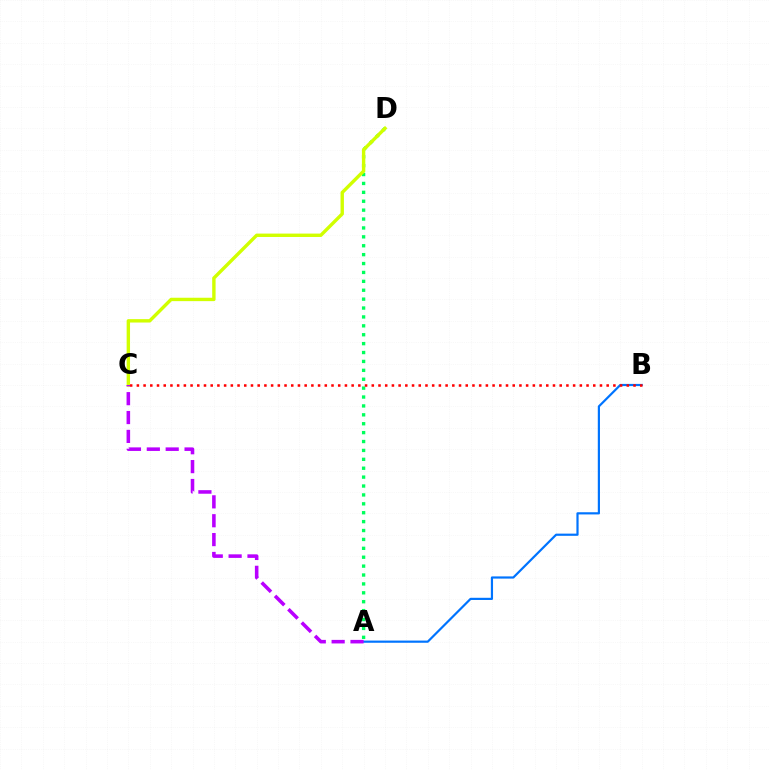{('A', 'B'): [{'color': '#0074ff', 'line_style': 'solid', 'thickness': 1.58}], ('A', 'D'): [{'color': '#00ff5c', 'line_style': 'dotted', 'thickness': 2.42}], ('B', 'C'): [{'color': '#ff0000', 'line_style': 'dotted', 'thickness': 1.82}], ('C', 'D'): [{'color': '#d1ff00', 'line_style': 'solid', 'thickness': 2.44}], ('A', 'C'): [{'color': '#b900ff', 'line_style': 'dashed', 'thickness': 2.56}]}